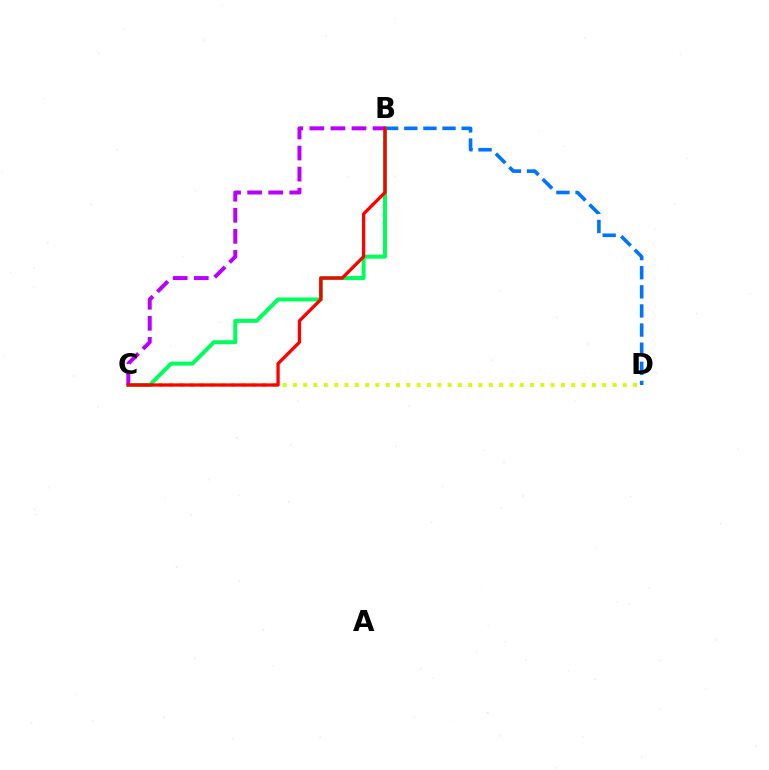{('C', 'D'): [{'color': '#d1ff00', 'line_style': 'dotted', 'thickness': 2.8}], ('B', 'D'): [{'color': '#0074ff', 'line_style': 'dashed', 'thickness': 2.6}], ('B', 'C'): [{'color': '#00ff5c', 'line_style': 'solid', 'thickness': 2.89}, {'color': '#b900ff', 'line_style': 'dashed', 'thickness': 2.86}, {'color': '#ff0000', 'line_style': 'solid', 'thickness': 2.37}]}